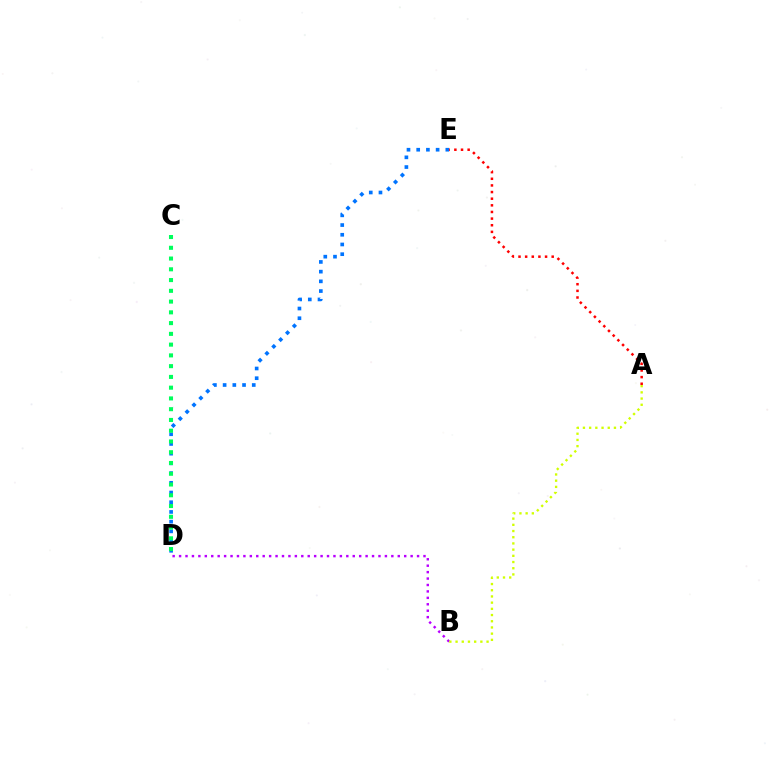{('D', 'E'): [{'color': '#0074ff', 'line_style': 'dotted', 'thickness': 2.64}], ('C', 'D'): [{'color': '#00ff5c', 'line_style': 'dotted', 'thickness': 2.92}], ('B', 'D'): [{'color': '#b900ff', 'line_style': 'dotted', 'thickness': 1.75}], ('A', 'B'): [{'color': '#d1ff00', 'line_style': 'dotted', 'thickness': 1.68}], ('A', 'E'): [{'color': '#ff0000', 'line_style': 'dotted', 'thickness': 1.8}]}